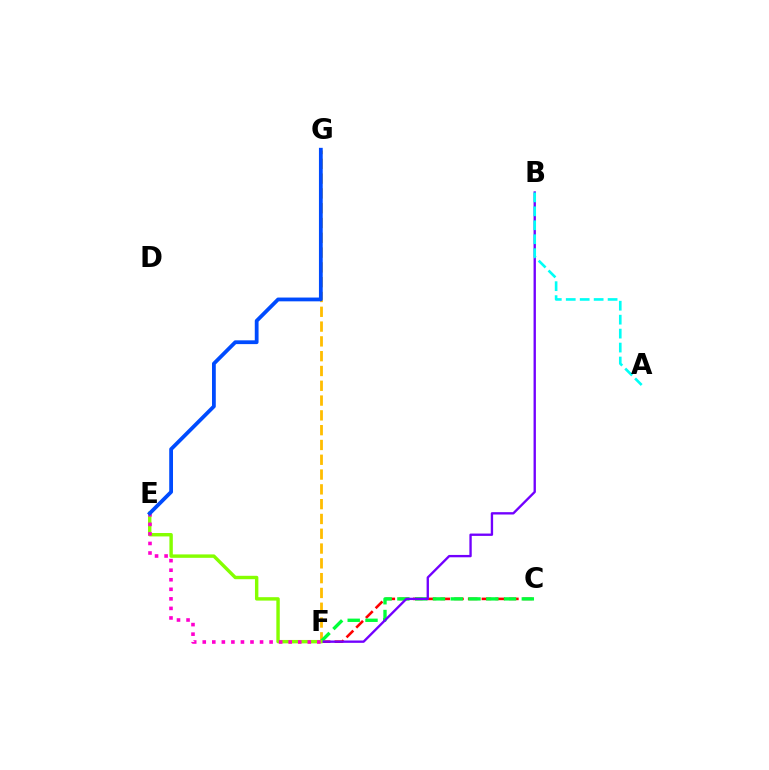{('C', 'F'): [{'color': '#ff0000', 'line_style': 'dashed', 'thickness': 1.87}, {'color': '#00ff39', 'line_style': 'dashed', 'thickness': 2.41}], ('F', 'G'): [{'color': '#ffbd00', 'line_style': 'dashed', 'thickness': 2.01}], ('B', 'F'): [{'color': '#7200ff', 'line_style': 'solid', 'thickness': 1.69}], ('E', 'F'): [{'color': '#84ff00', 'line_style': 'solid', 'thickness': 2.46}, {'color': '#ff00cf', 'line_style': 'dotted', 'thickness': 2.59}], ('A', 'B'): [{'color': '#00fff6', 'line_style': 'dashed', 'thickness': 1.9}], ('E', 'G'): [{'color': '#004bff', 'line_style': 'solid', 'thickness': 2.72}]}